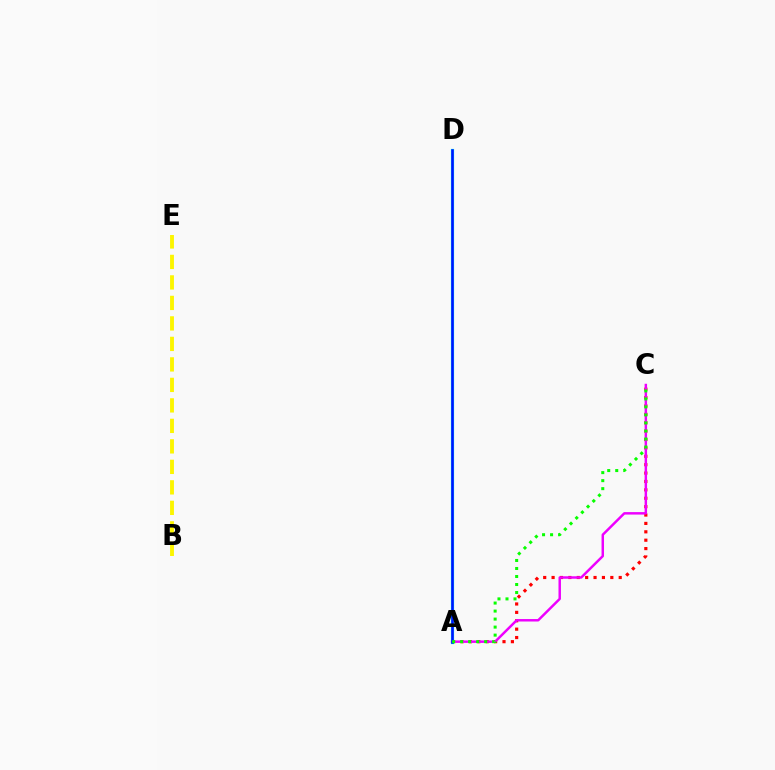{('A', 'C'): [{'color': '#ff0000', 'line_style': 'dotted', 'thickness': 2.28}, {'color': '#ee00ff', 'line_style': 'solid', 'thickness': 1.77}, {'color': '#08ff00', 'line_style': 'dotted', 'thickness': 2.18}], ('A', 'D'): [{'color': '#00fff6', 'line_style': 'solid', 'thickness': 2.31}, {'color': '#0010ff', 'line_style': 'solid', 'thickness': 1.84}], ('B', 'E'): [{'color': '#fcf500', 'line_style': 'dashed', 'thickness': 2.78}]}